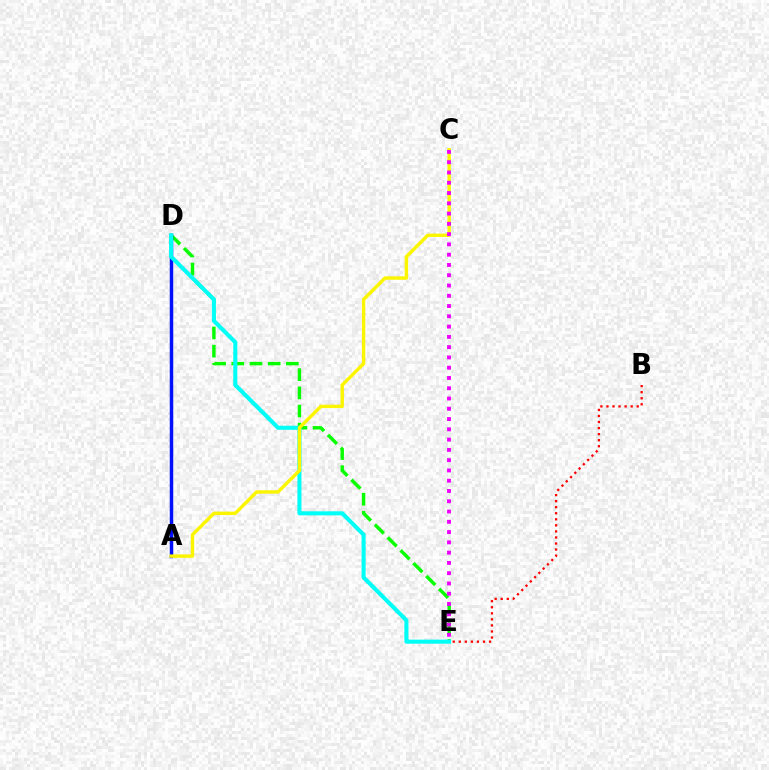{('D', 'E'): [{'color': '#08ff00', 'line_style': 'dashed', 'thickness': 2.47}, {'color': '#00fff6', 'line_style': 'solid', 'thickness': 2.93}], ('A', 'D'): [{'color': '#0010ff', 'line_style': 'solid', 'thickness': 2.5}], ('A', 'C'): [{'color': '#fcf500', 'line_style': 'solid', 'thickness': 2.45}], ('C', 'E'): [{'color': '#ee00ff', 'line_style': 'dotted', 'thickness': 2.79}], ('B', 'E'): [{'color': '#ff0000', 'line_style': 'dotted', 'thickness': 1.64}]}